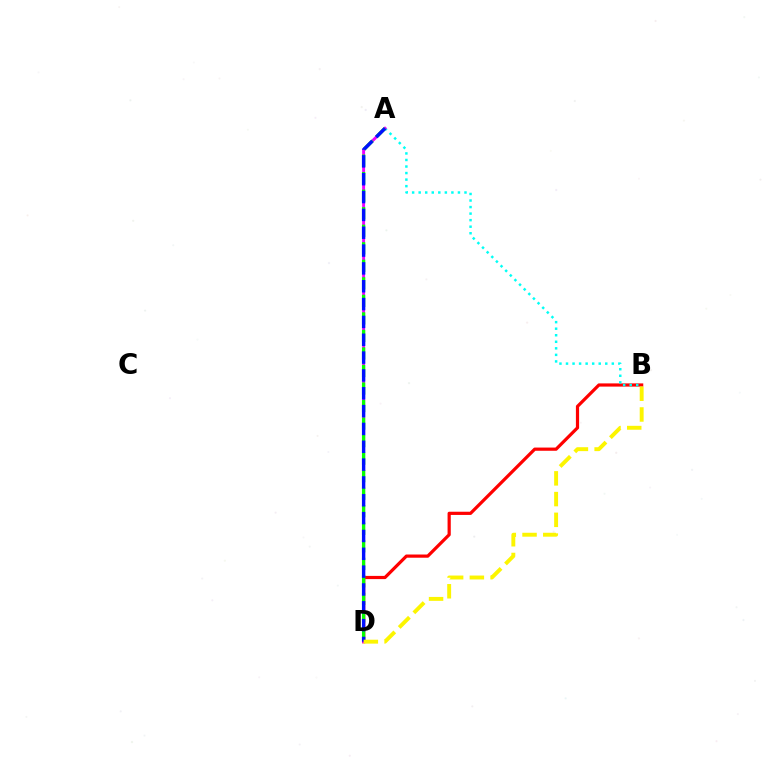{('B', 'D'): [{'color': '#ff0000', 'line_style': 'solid', 'thickness': 2.31}, {'color': '#fcf500', 'line_style': 'dashed', 'thickness': 2.82}], ('A', 'B'): [{'color': '#00fff6', 'line_style': 'dotted', 'thickness': 1.78}], ('A', 'D'): [{'color': '#ee00ff', 'line_style': 'solid', 'thickness': 2.12}, {'color': '#08ff00', 'line_style': 'dashed', 'thickness': 2.38}, {'color': '#0010ff', 'line_style': 'dashed', 'thickness': 2.42}]}